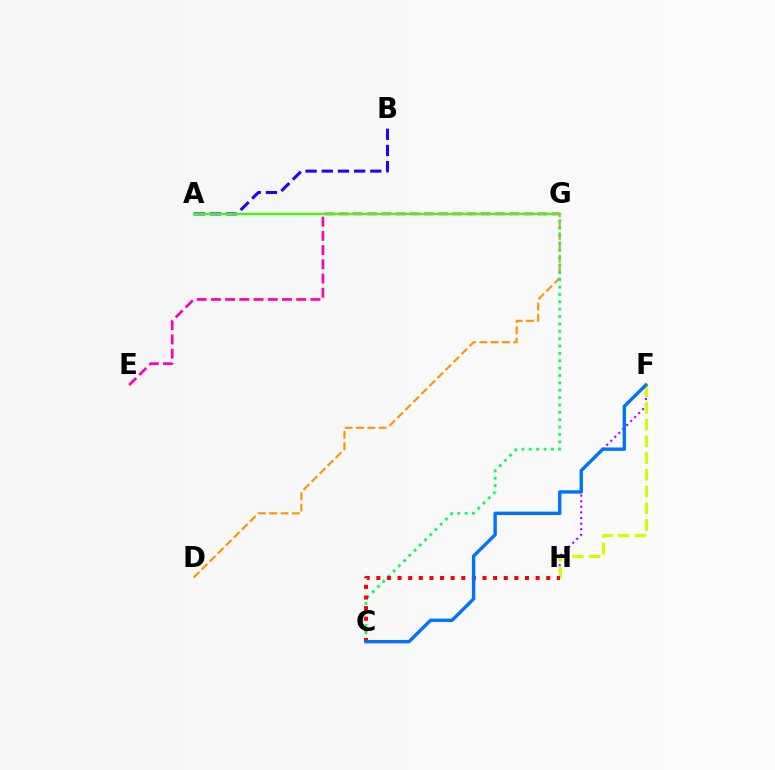{('A', 'B'): [{'color': '#2500ff', 'line_style': 'dashed', 'thickness': 2.2}], ('D', 'G'): [{'color': '#ff9400', 'line_style': 'dashed', 'thickness': 1.54}], ('F', 'H'): [{'color': '#b900ff', 'line_style': 'dotted', 'thickness': 1.52}, {'color': '#d1ff00', 'line_style': 'dashed', 'thickness': 2.27}], ('A', 'G'): [{'color': '#00fff6', 'line_style': 'dotted', 'thickness': 1.53}, {'color': '#3dff00', 'line_style': 'solid', 'thickness': 1.63}], ('C', 'G'): [{'color': '#00ff5c', 'line_style': 'dotted', 'thickness': 2.0}], ('C', 'H'): [{'color': '#ff0000', 'line_style': 'dotted', 'thickness': 2.88}], ('C', 'F'): [{'color': '#0074ff', 'line_style': 'solid', 'thickness': 2.45}], ('E', 'G'): [{'color': '#ff00ac', 'line_style': 'dashed', 'thickness': 1.93}]}